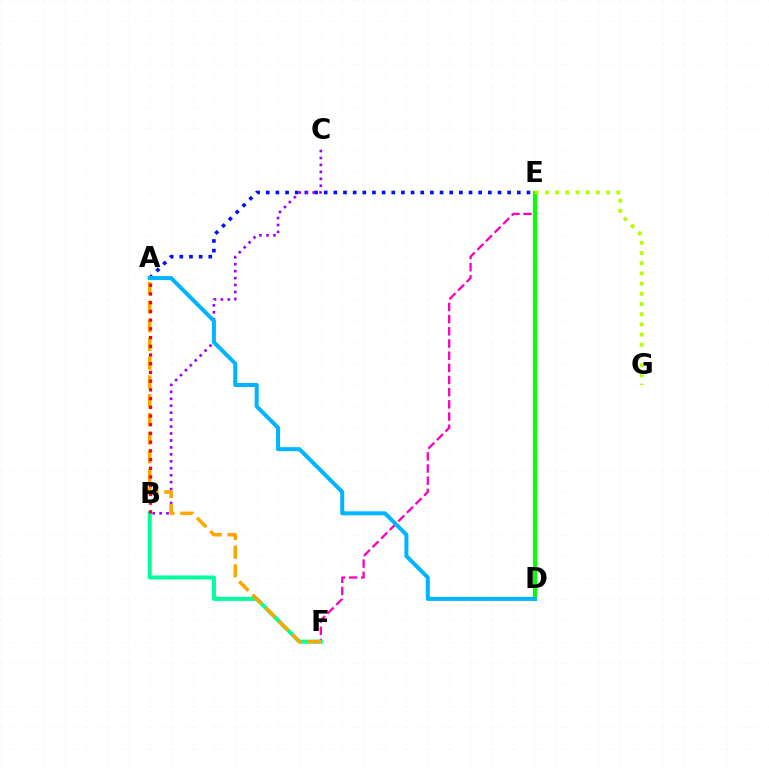{('E', 'F'): [{'color': '#ff00bd', 'line_style': 'dashed', 'thickness': 1.65}], ('B', 'F'): [{'color': '#00ff9d', 'line_style': 'solid', 'thickness': 2.9}], ('A', 'E'): [{'color': '#0010ff', 'line_style': 'dotted', 'thickness': 2.62}], ('D', 'E'): [{'color': '#08ff00', 'line_style': 'solid', 'thickness': 3.0}], ('B', 'C'): [{'color': '#9b00ff', 'line_style': 'dotted', 'thickness': 1.89}], ('E', 'G'): [{'color': '#b3ff00', 'line_style': 'dotted', 'thickness': 2.77}], ('A', 'D'): [{'color': '#00b5ff', 'line_style': 'solid', 'thickness': 2.89}], ('A', 'F'): [{'color': '#ffa500', 'line_style': 'dashed', 'thickness': 2.54}], ('A', 'B'): [{'color': '#ff0000', 'line_style': 'dotted', 'thickness': 2.37}]}